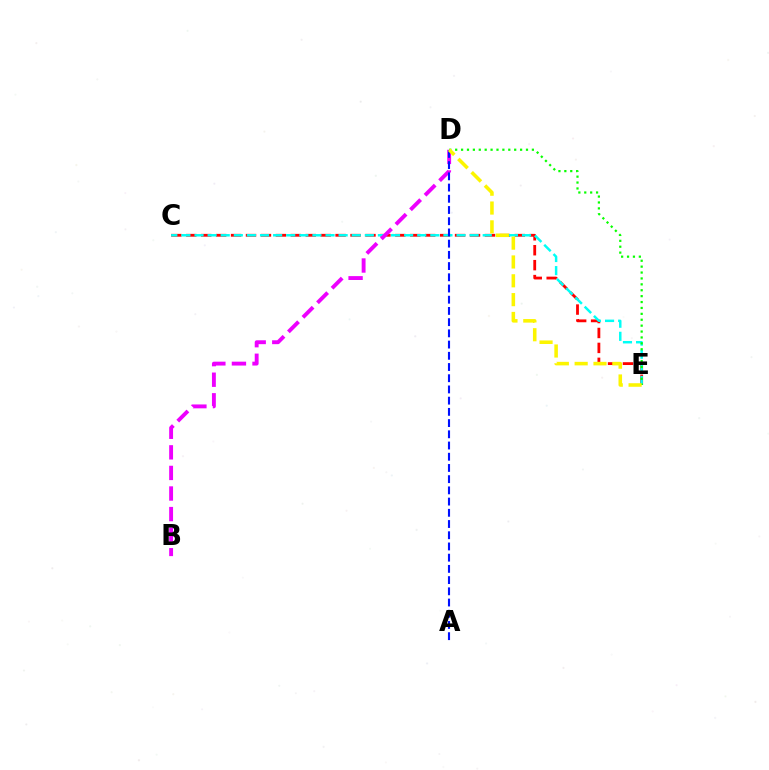{('C', 'E'): [{'color': '#ff0000', 'line_style': 'dashed', 'thickness': 2.03}, {'color': '#00fff6', 'line_style': 'dashed', 'thickness': 1.78}], ('B', 'D'): [{'color': '#ee00ff', 'line_style': 'dashed', 'thickness': 2.8}], ('D', 'E'): [{'color': '#08ff00', 'line_style': 'dotted', 'thickness': 1.6}, {'color': '#fcf500', 'line_style': 'dashed', 'thickness': 2.56}], ('A', 'D'): [{'color': '#0010ff', 'line_style': 'dashed', 'thickness': 1.52}]}